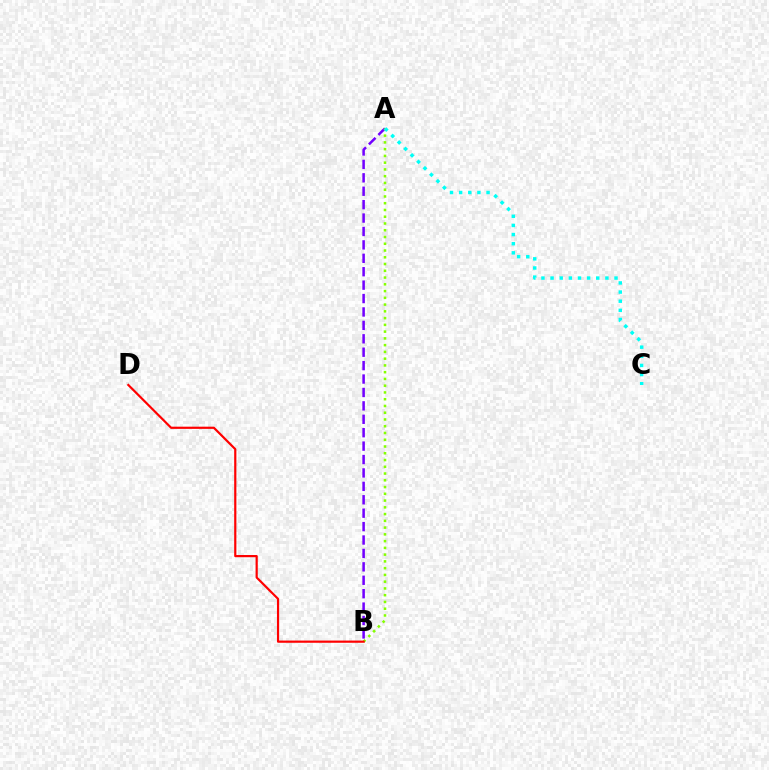{('A', 'B'): [{'color': '#7200ff', 'line_style': 'dashed', 'thickness': 1.82}, {'color': '#84ff00', 'line_style': 'dotted', 'thickness': 1.84}], ('A', 'C'): [{'color': '#00fff6', 'line_style': 'dotted', 'thickness': 2.48}], ('B', 'D'): [{'color': '#ff0000', 'line_style': 'solid', 'thickness': 1.58}]}